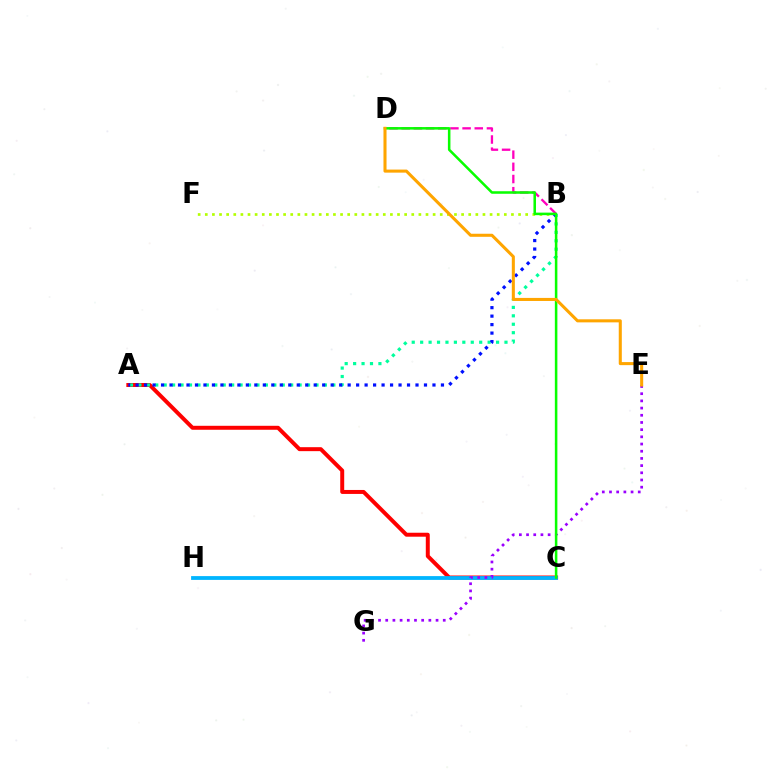{('A', 'C'): [{'color': '#ff0000', 'line_style': 'solid', 'thickness': 2.86}], ('A', 'B'): [{'color': '#00ff9d', 'line_style': 'dotted', 'thickness': 2.29}, {'color': '#0010ff', 'line_style': 'dotted', 'thickness': 2.3}], ('C', 'H'): [{'color': '#00b5ff', 'line_style': 'solid', 'thickness': 2.73}], ('B', 'F'): [{'color': '#b3ff00', 'line_style': 'dotted', 'thickness': 1.93}], ('E', 'G'): [{'color': '#9b00ff', 'line_style': 'dotted', 'thickness': 1.95}], ('B', 'D'): [{'color': '#ff00bd', 'line_style': 'dashed', 'thickness': 1.65}], ('C', 'D'): [{'color': '#08ff00', 'line_style': 'solid', 'thickness': 1.83}], ('D', 'E'): [{'color': '#ffa500', 'line_style': 'solid', 'thickness': 2.2}]}